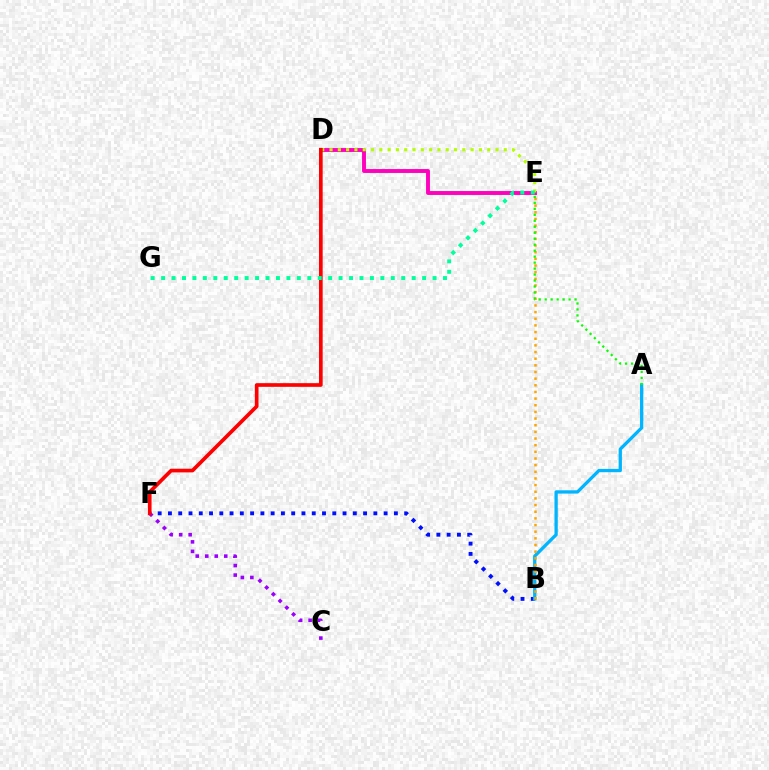{('B', 'F'): [{'color': '#0010ff', 'line_style': 'dotted', 'thickness': 2.79}], ('C', 'F'): [{'color': '#9b00ff', 'line_style': 'dotted', 'thickness': 2.58}], ('A', 'B'): [{'color': '#00b5ff', 'line_style': 'solid', 'thickness': 2.36}], ('D', 'E'): [{'color': '#ff00bd', 'line_style': 'solid', 'thickness': 2.81}, {'color': '#b3ff00', 'line_style': 'dotted', 'thickness': 2.25}], ('B', 'E'): [{'color': '#ffa500', 'line_style': 'dotted', 'thickness': 1.81}], ('D', 'F'): [{'color': '#ff0000', 'line_style': 'solid', 'thickness': 2.64}], ('A', 'E'): [{'color': '#08ff00', 'line_style': 'dotted', 'thickness': 1.62}], ('E', 'G'): [{'color': '#00ff9d', 'line_style': 'dotted', 'thickness': 2.84}]}